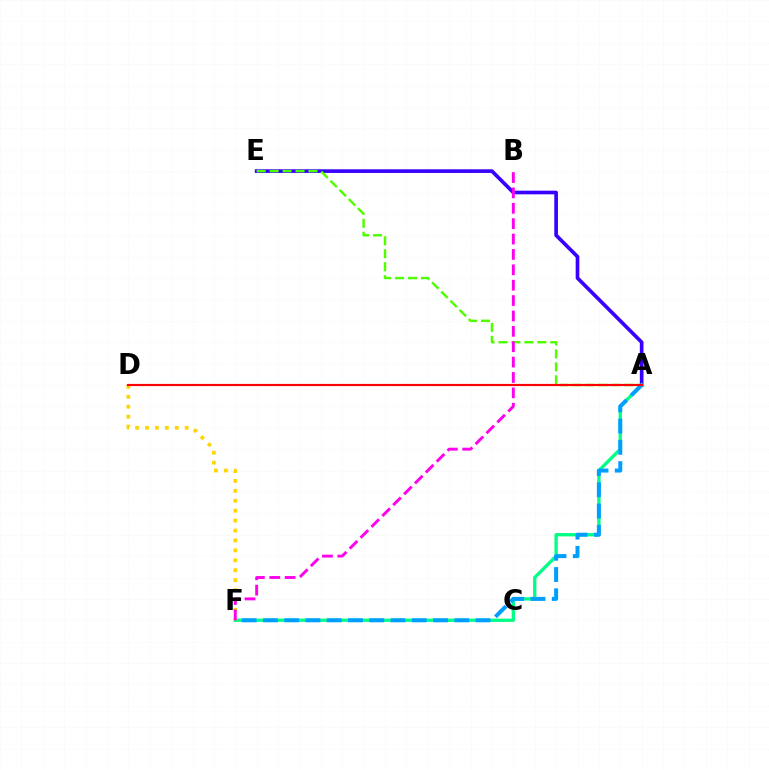{('A', 'E'): [{'color': '#3700ff', 'line_style': 'solid', 'thickness': 2.64}, {'color': '#4fff00', 'line_style': 'dashed', 'thickness': 1.76}], ('A', 'F'): [{'color': '#00ff86', 'line_style': 'solid', 'thickness': 2.39}, {'color': '#009eff', 'line_style': 'dashed', 'thickness': 2.89}], ('D', 'F'): [{'color': '#ffd500', 'line_style': 'dotted', 'thickness': 2.7}], ('B', 'F'): [{'color': '#ff00ed', 'line_style': 'dashed', 'thickness': 2.09}], ('A', 'D'): [{'color': '#ff0000', 'line_style': 'solid', 'thickness': 1.57}]}